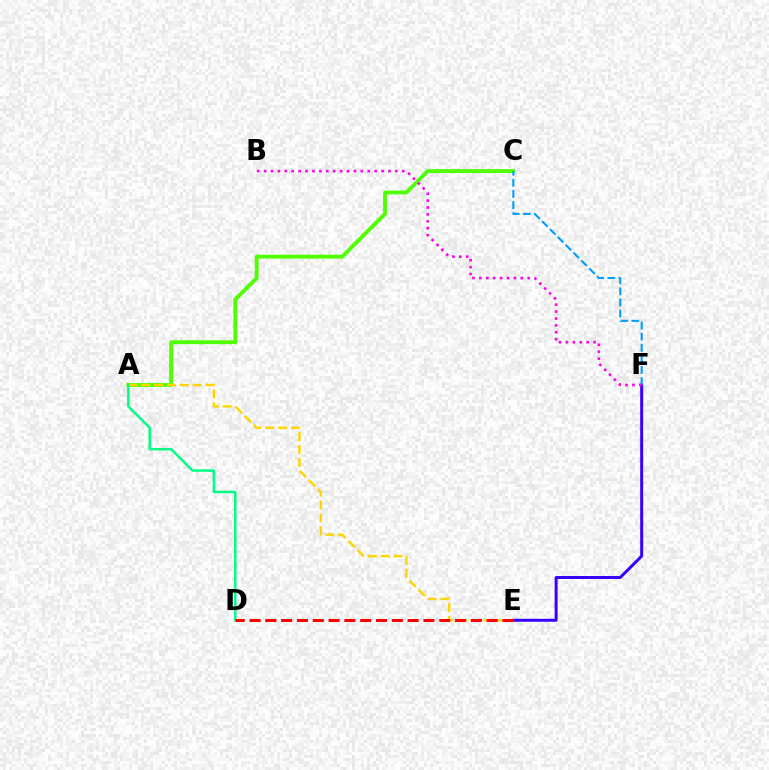{('E', 'F'): [{'color': '#3700ff', 'line_style': 'solid', 'thickness': 2.14}], ('A', 'C'): [{'color': '#4fff00', 'line_style': 'solid', 'thickness': 2.77}], ('A', 'E'): [{'color': '#ffd500', 'line_style': 'dashed', 'thickness': 1.75}], ('C', 'F'): [{'color': '#009eff', 'line_style': 'dashed', 'thickness': 1.51}], ('A', 'D'): [{'color': '#00ff86', 'line_style': 'solid', 'thickness': 1.78}], ('B', 'F'): [{'color': '#ff00ed', 'line_style': 'dotted', 'thickness': 1.88}], ('D', 'E'): [{'color': '#ff0000', 'line_style': 'dashed', 'thickness': 2.15}]}